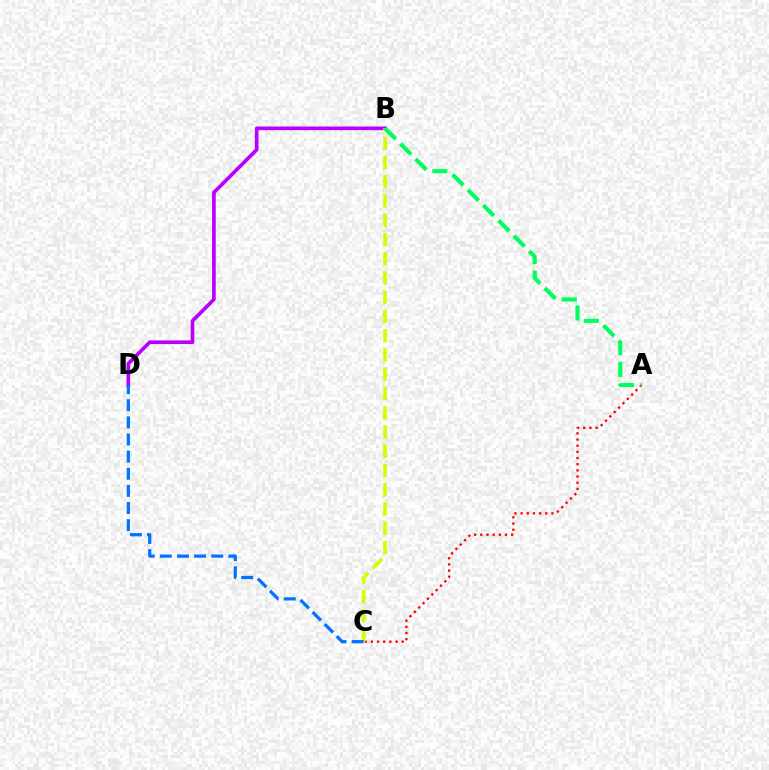{('A', 'C'): [{'color': '#ff0000', 'line_style': 'dotted', 'thickness': 1.68}], ('B', 'D'): [{'color': '#b900ff', 'line_style': 'solid', 'thickness': 2.64}], ('B', 'C'): [{'color': '#d1ff00', 'line_style': 'dashed', 'thickness': 2.62}], ('C', 'D'): [{'color': '#0074ff', 'line_style': 'dashed', 'thickness': 2.33}], ('A', 'B'): [{'color': '#00ff5c', 'line_style': 'dashed', 'thickness': 2.94}]}